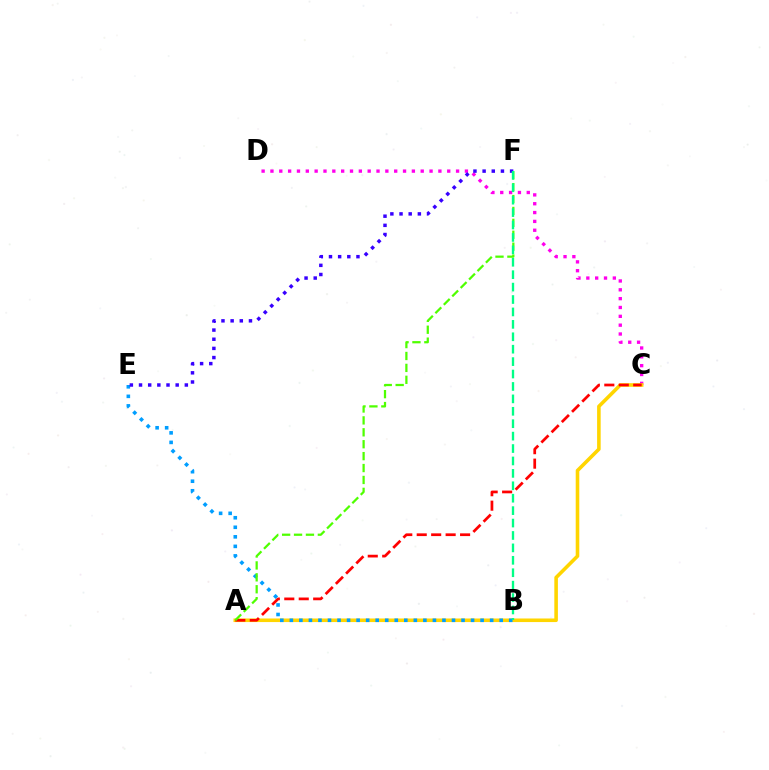{('C', 'D'): [{'color': '#ff00ed', 'line_style': 'dotted', 'thickness': 2.4}], ('A', 'C'): [{'color': '#ffd500', 'line_style': 'solid', 'thickness': 2.58}, {'color': '#ff0000', 'line_style': 'dashed', 'thickness': 1.96}], ('B', 'E'): [{'color': '#009eff', 'line_style': 'dotted', 'thickness': 2.59}], ('A', 'F'): [{'color': '#4fff00', 'line_style': 'dashed', 'thickness': 1.62}], ('E', 'F'): [{'color': '#3700ff', 'line_style': 'dotted', 'thickness': 2.49}], ('B', 'F'): [{'color': '#00ff86', 'line_style': 'dashed', 'thickness': 1.69}]}